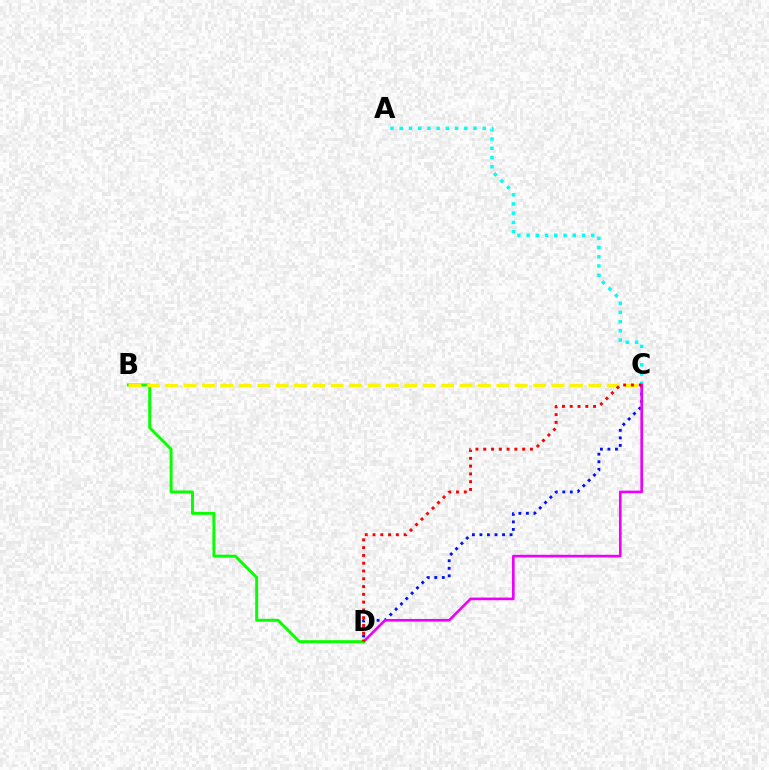{('A', 'C'): [{'color': '#00fff6', 'line_style': 'dotted', 'thickness': 2.51}], ('C', 'D'): [{'color': '#0010ff', 'line_style': 'dotted', 'thickness': 2.05}, {'color': '#ee00ff', 'line_style': 'solid', 'thickness': 1.91}, {'color': '#ff0000', 'line_style': 'dotted', 'thickness': 2.11}], ('B', 'D'): [{'color': '#08ff00', 'line_style': 'solid', 'thickness': 2.12}], ('B', 'C'): [{'color': '#fcf500', 'line_style': 'dashed', 'thickness': 2.5}]}